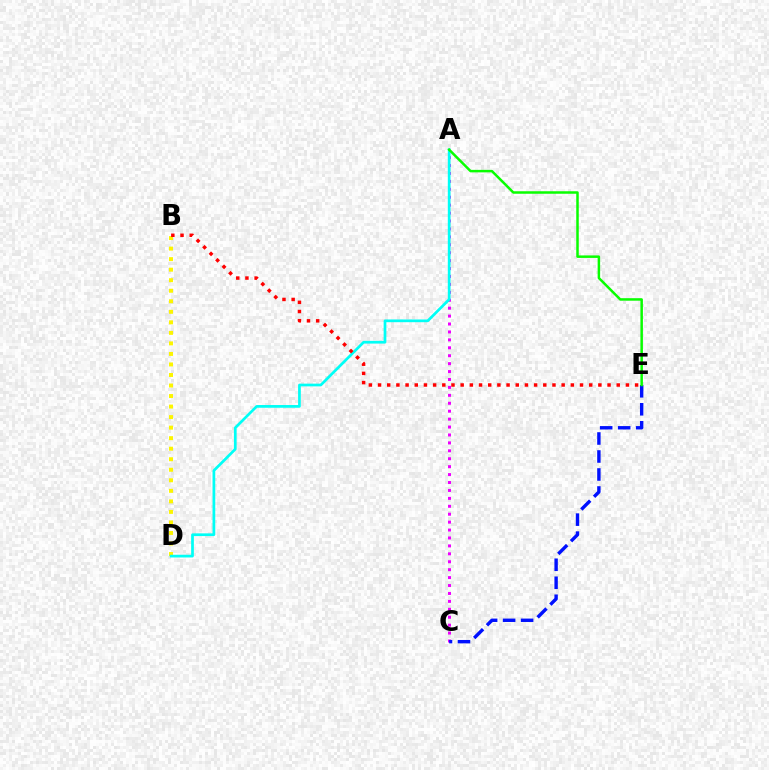{('B', 'D'): [{'color': '#fcf500', 'line_style': 'dotted', 'thickness': 2.86}], ('A', 'C'): [{'color': '#ee00ff', 'line_style': 'dotted', 'thickness': 2.15}], ('A', 'D'): [{'color': '#00fff6', 'line_style': 'solid', 'thickness': 1.96}], ('C', 'E'): [{'color': '#0010ff', 'line_style': 'dashed', 'thickness': 2.45}], ('A', 'E'): [{'color': '#08ff00', 'line_style': 'solid', 'thickness': 1.8}], ('B', 'E'): [{'color': '#ff0000', 'line_style': 'dotted', 'thickness': 2.49}]}